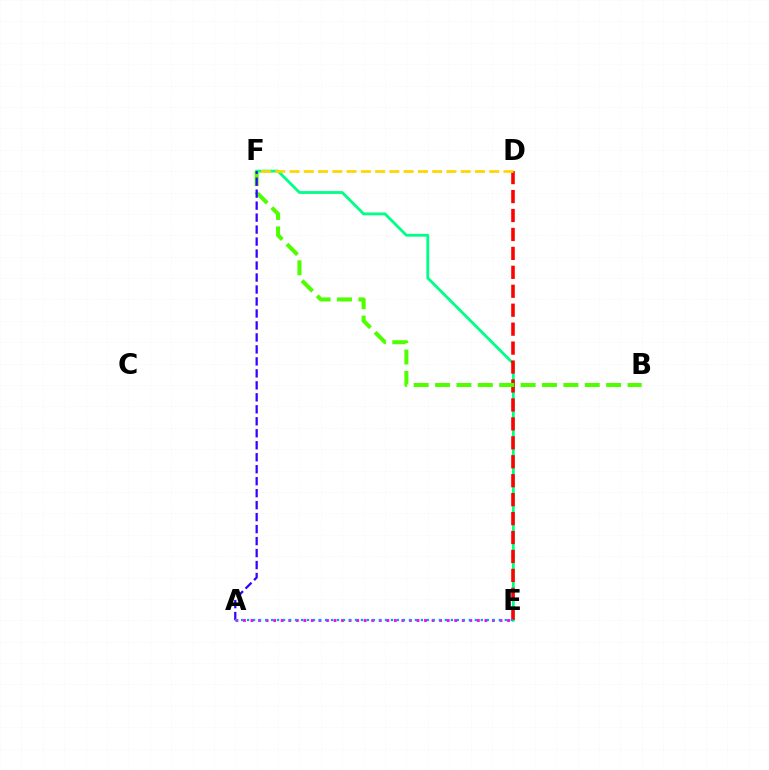{('E', 'F'): [{'color': '#00ff86', 'line_style': 'solid', 'thickness': 2.04}], ('D', 'E'): [{'color': '#ff0000', 'line_style': 'dashed', 'thickness': 2.57}], ('B', 'F'): [{'color': '#4fff00', 'line_style': 'dashed', 'thickness': 2.91}], ('A', 'F'): [{'color': '#3700ff', 'line_style': 'dashed', 'thickness': 1.63}], ('A', 'E'): [{'color': '#ff00ed', 'line_style': 'dotted', 'thickness': 2.05}, {'color': '#009eff', 'line_style': 'dotted', 'thickness': 1.63}], ('D', 'F'): [{'color': '#ffd500', 'line_style': 'dashed', 'thickness': 1.94}]}